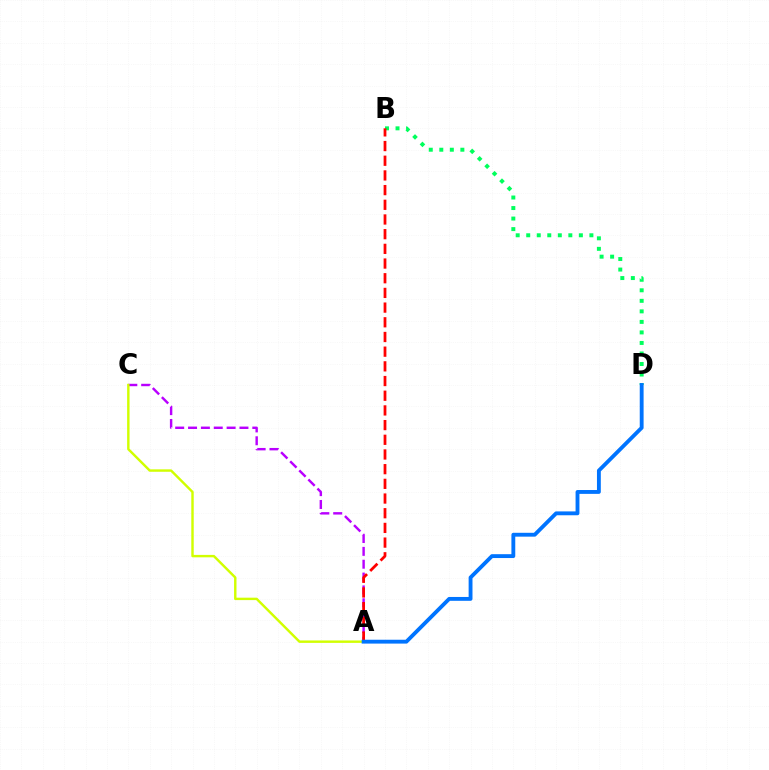{('A', 'C'): [{'color': '#b900ff', 'line_style': 'dashed', 'thickness': 1.75}, {'color': '#d1ff00', 'line_style': 'solid', 'thickness': 1.75}], ('B', 'D'): [{'color': '#00ff5c', 'line_style': 'dotted', 'thickness': 2.86}], ('A', 'B'): [{'color': '#ff0000', 'line_style': 'dashed', 'thickness': 2.0}], ('A', 'D'): [{'color': '#0074ff', 'line_style': 'solid', 'thickness': 2.78}]}